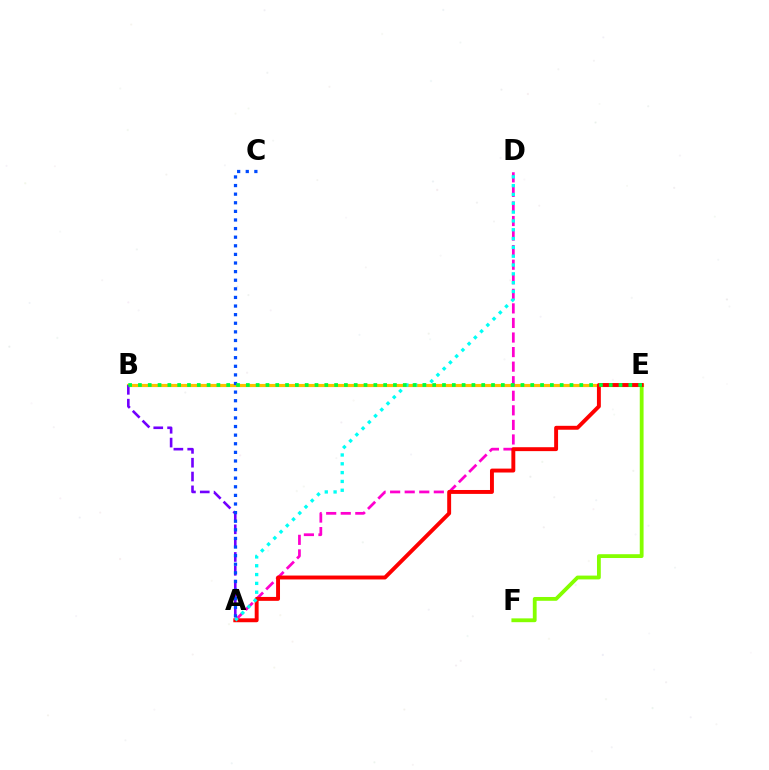{('B', 'E'): [{'color': '#ffbd00', 'line_style': 'solid', 'thickness': 2.28}, {'color': '#00ff39', 'line_style': 'dotted', 'thickness': 2.66}], ('A', 'D'): [{'color': '#ff00cf', 'line_style': 'dashed', 'thickness': 1.98}, {'color': '#00fff6', 'line_style': 'dotted', 'thickness': 2.4}], ('E', 'F'): [{'color': '#84ff00', 'line_style': 'solid', 'thickness': 2.74}], ('A', 'B'): [{'color': '#7200ff', 'line_style': 'dashed', 'thickness': 1.88}], ('A', 'E'): [{'color': '#ff0000', 'line_style': 'solid', 'thickness': 2.82}], ('A', 'C'): [{'color': '#004bff', 'line_style': 'dotted', 'thickness': 2.34}]}